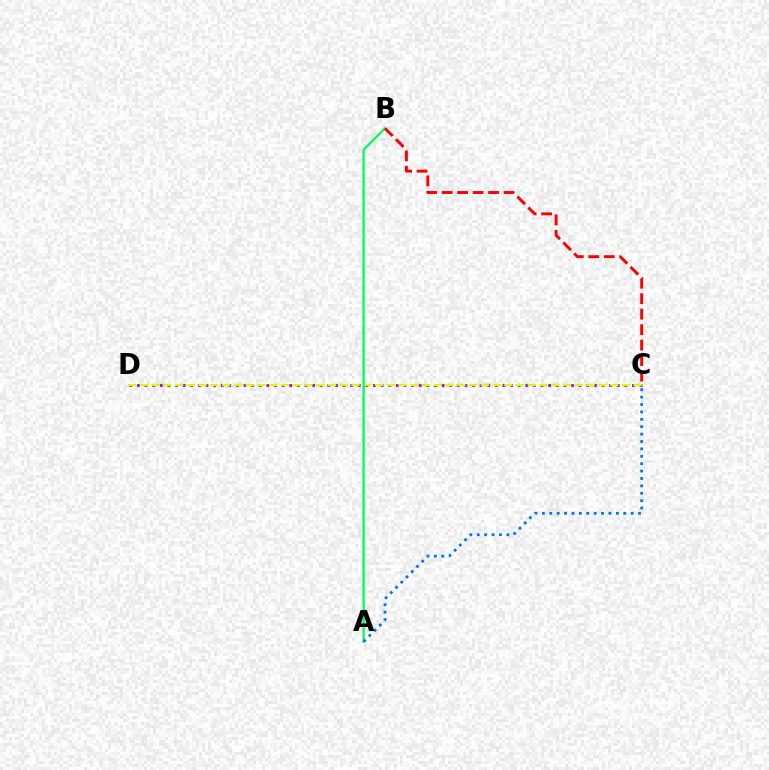{('C', 'D'): [{'color': '#b900ff', 'line_style': 'dotted', 'thickness': 2.07}, {'color': '#d1ff00', 'line_style': 'dashed', 'thickness': 1.6}], ('A', 'B'): [{'color': '#00ff5c', 'line_style': 'solid', 'thickness': 1.67}], ('A', 'C'): [{'color': '#0074ff', 'line_style': 'dotted', 'thickness': 2.01}], ('B', 'C'): [{'color': '#ff0000', 'line_style': 'dashed', 'thickness': 2.1}]}